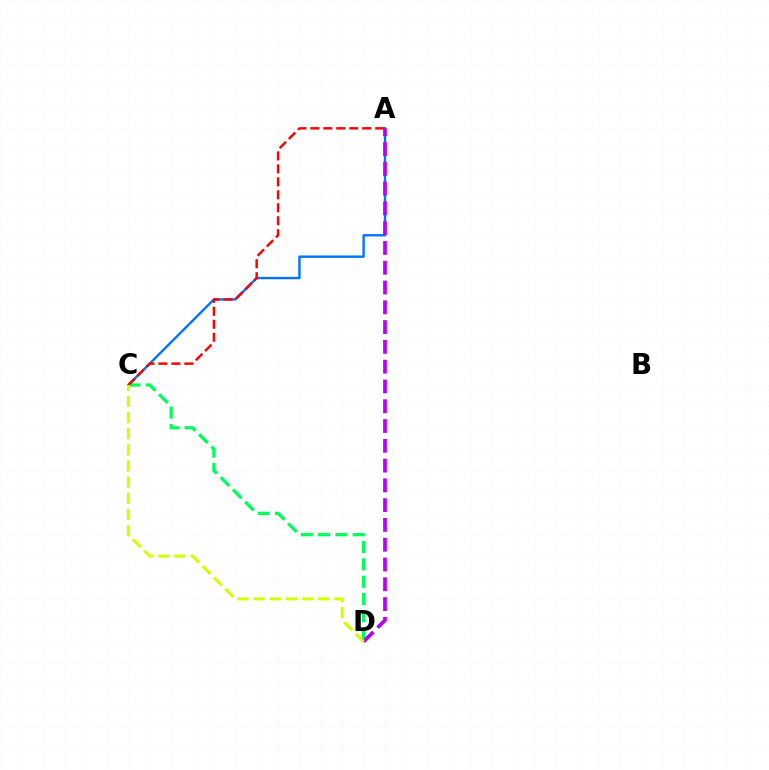{('A', 'C'): [{'color': '#0074ff', 'line_style': 'solid', 'thickness': 1.72}, {'color': '#ff0000', 'line_style': 'dashed', 'thickness': 1.76}], ('C', 'D'): [{'color': '#00ff5c', 'line_style': 'dashed', 'thickness': 2.35}, {'color': '#d1ff00', 'line_style': 'dashed', 'thickness': 2.19}], ('A', 'D'): [{'color': '#b900ff', 'line_style': 'dashed', 'thickness': 2.69}]}